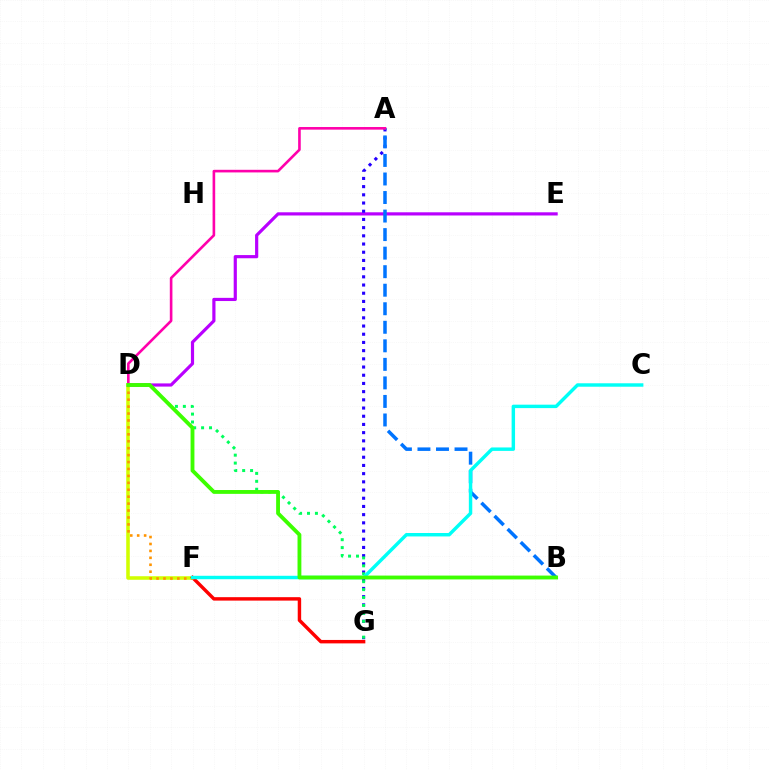{('D', 'E'): [{'color': '#b900ff', 'line_style': 'solid', 'thickness': 2.29}], ('D', 'F'): [{'color': '#d1ff00', 'line_style': 'solid', 'thickness': 2.57}, {'color': '#ff9400', 'line_style': 'dotted', 'thickness': 1.88}], ('A', 'G'): [{'color': '#2500ff', 'line_style': 'dotted', 'thickness': 2.23}], ('D', 'G'): [{'color': '#00ff5c', 'line_style': 'dotted', 'thickness': 2.15}], ('A', 'B'): [{'color': '#0074ff', 'line_style': 'dashed', 'thickness': 2.52}], ('F', 'G'): [{'color': '#ff0000', 'line_style': 'solid', 'thickness': 2.47}], ('A', 'D'): [{'color': '#ff00ac', 'line_style': 'solid', 'thickness': 1.89}], ('C', 'F'): [{'color': '#00fff6', 'line_style': 'solid', 'thickness': 2.47}], ('B', 'D'): [{'color': '#3dff00', 'line_style': 'solid', 'thickness': 2.77}]}